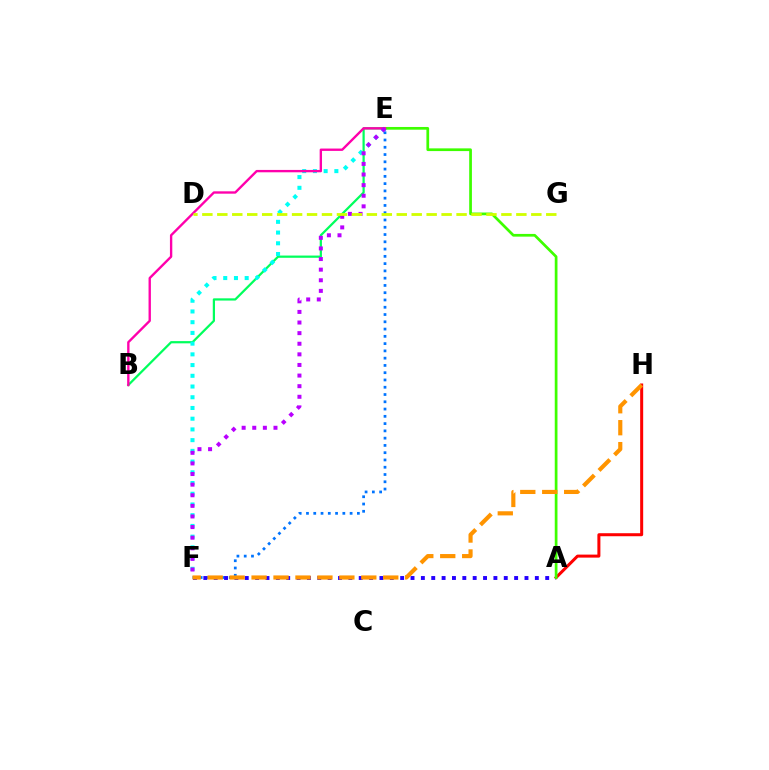{('E', 'F'): [{'color': '#0074ff', 'line_style': 'dotted', 'thickness': 1.98}, {'color': '#00fff6', 'line_style': 'dotted', 'thickness': 2.91}, {'color': '#b900ff', 'line_style': 'dotted', 'thickness': 2.88}], ('B', 'E'): [{'color': '#00ff5c', 'line_style': 'solid', 'thickness': 1.61}, {'color': '#ff00ac', 'line_style': 'solid', 'thickness': 1.7}], ('A', 'H'): [{'color': '#ff0000', 'line_style': 'solid', 'thickness': 2.17}], ('A', 'F'): [{'color': '#2500ff', 'line_style': 'dotted', 'thickness': 2.81}], ('A', 'E'): [{'color': '#3dff00', 'line_style': 'solid', 'thickness': 1.96}], ('F', 'H'): [{'color': '#ff9400', 'line_style': 'dashed', 'thickness': 2.98}], ('D', 'G'): [{'color': '#d1ff00', 'line_style': 'dashed', 'thickness': 2.03}]}